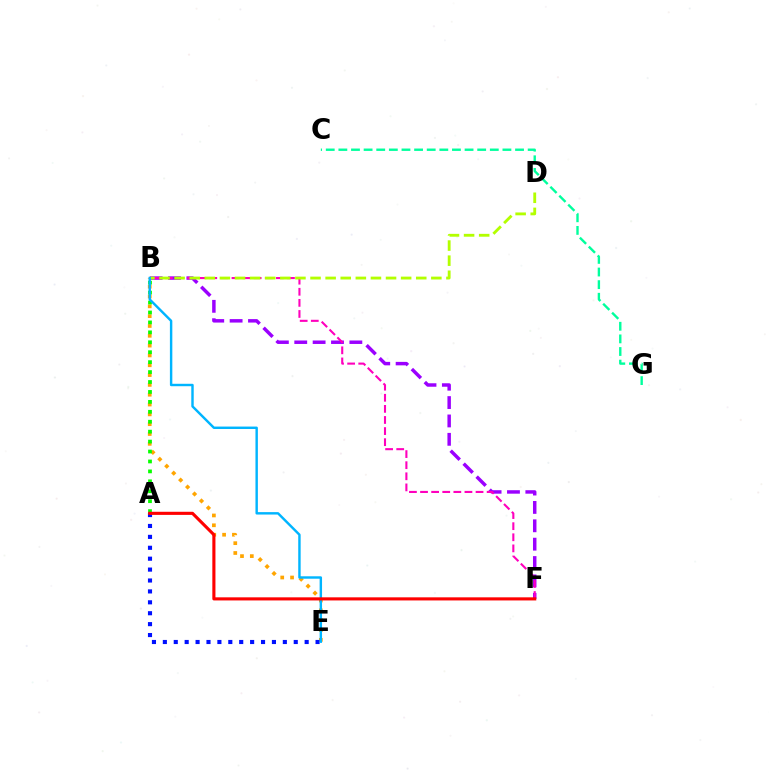{('C', 'G'): [{'color': '#00ff9d', 'line_style': 'dashed', 'thickness': 1.71}], ('B', 'F'): [{'color': '#9b00ff', 'line_style': 'dashed', 'thickness': 2.5}, {'color': '#ff00bd', 'line_style': 'dashed', 'thickness': 1.51}], ('B', 'E'): [{'color': '#ffa500', 'line_style': 'dotted', 'thickness': 2.67}, {'color': '#00b5ff', 'line_style': 'solid', 'thickness': 1.75}], ('A', 'B'): [{'color': '#08ff00', 'line_style': 'dotted', 'thickness': 2.7}], ('A', 'E'): [{'color': '#0010ff', 'line_style': 'dotted', 'thickness': 2.96}], ('B', 'D'): [{'color': '#b3ff00', 'line_style': 'dashed', 'thickness': 2.05}], ('A', 'F'): [{'color': '#ff0000', 'line_style': 'solid', 'thickness': 2.24}]}